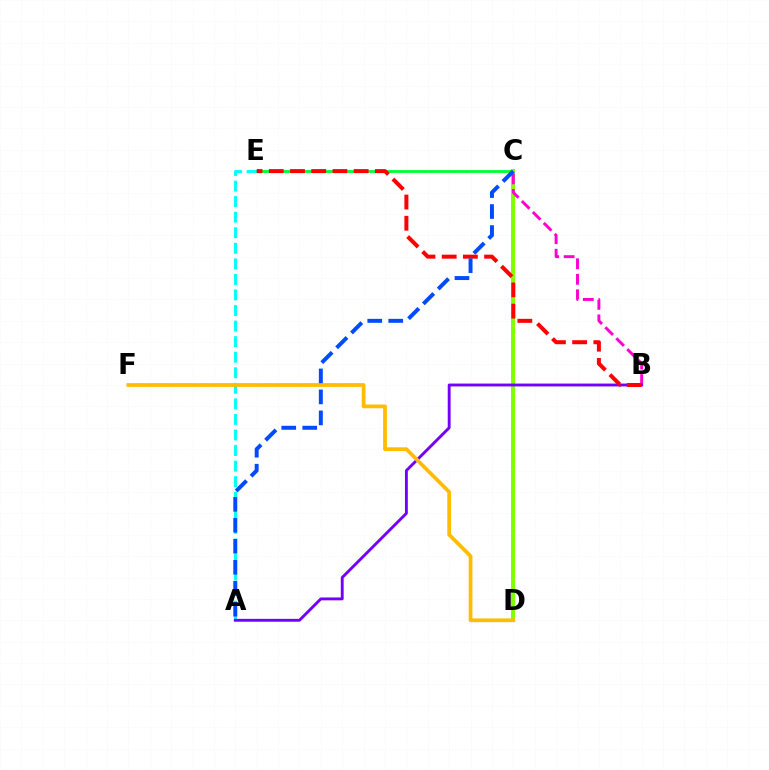{('C', 'E'): [{'color': '#00ff39', 'line_style': 'solid', 'thickness': 2.04}], ('C', 'D'): [{'color': '#84ff00', 'line_style': 'solid', 'thickness': 2.89}], ('A', 'E'): [{'color': '#00fff6', 'line_style': 'dashed', 'thickness': 2.11}], ('B', 'C'): [{'color': '#ff00cf', 'line_style': 'dashed', 'thickness': 2.1}], ('A', 'B'): [{'color': '#7200ff', 'line_style': 'solid', 'thickness': 2.07}], ('B', 'E'): [{'color': '#ff0000', 'line_style': 'dashed', 'thickness': 2.88}], ('D', 'F'): [{'color': '#ffbd00', 'line_style': 'solid', 'thickness': 2.7}], ('A', 'C'): [{'color': '#004bff', 'line_style': 'dashed', 'thickness': 2.85}]}